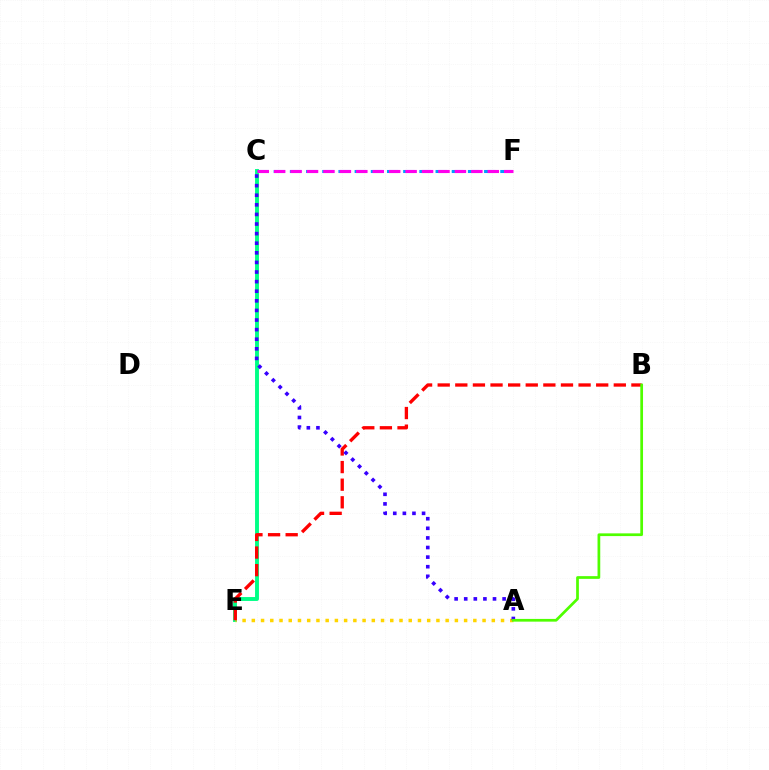{('C', 'E'): [{'color': '#00ff86', 'line_style': 'solid', 'thickness': 2.82}], ('A', 'E'): [{'color': '#ffd500', 'line_style': 'dotted', 'thickness': 2.51}], ('B', 'E'): [{'color': '#ff0000', 'line_style': 'dashed', 'thickness': 2.39}], ('C', 'F'): [{'color': '#009eff', 'line_style': 'dashed', 'thickness': 2.2}, {'color': '#ff00ed', 'line_style': 'dashed', 'thickness': 2.23}], ('A', 'C'): [{'color': '#3700ff', 'line_style': 'dotted', 'thickness': 2.61}], ('A', 'B'): [{'color': '#4fff00', 'line_style': 'solid', 'thickness': 1.96}]}